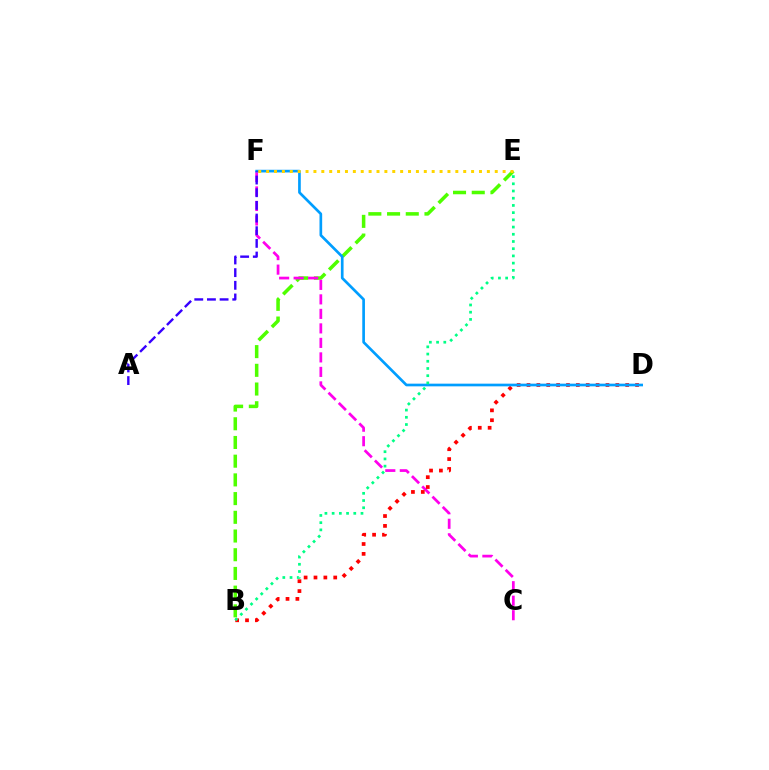{('B', 'E'): [{'color': '#4fff00', 'line_style': 'dashed', 'thickness': 2.54}, {'color': '#00ff86', 'line_style': 'dotted', 'thickness': 1.96}], ('C', 'F'): [{'color': '#ff00ed', 'line_style': 'dashed', 'thickness': 1.97}], ('B', 'D'): [{'color': '#ff0000', 'line_style': 'dotted', 'thickness': 2.68}], ('D', 'F'): [{'color': '#009eff', 'line_style': 'solid', 'thickness': 1.93}], ('A', 'F'): [{'color': '#3700ff', 'line_style': 'dashed', 'thickness': 1.72}], ('E', 'F'): [{'color': '#ffd500', 'line_style': 'dotted', 'thickness': 2.14}]}